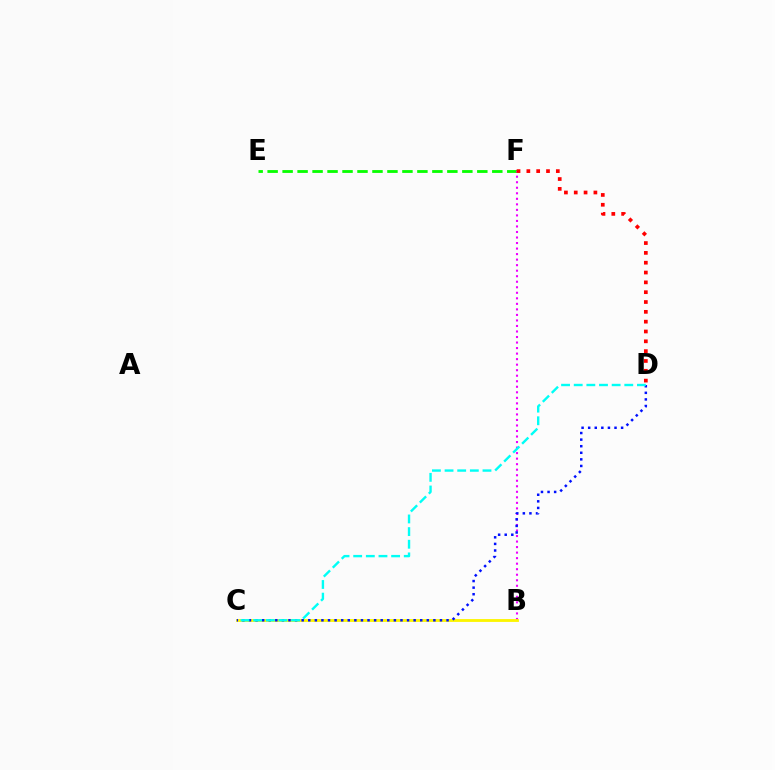{('E', 'F'): [{'color': '#08ff00', 'line_style': 'dashed', 'thickness': 2.03}], ('B', 'F'): [{'color': '#ee00ff', 'line_style': 'dotted', 'thickness': 1.5}], ('D', 'F'): [{'color': '#ff0000', 'line_style': 'dotted', 'thickness': 2.67}], ('B', 'C'): [{'color': '#fcf500', 'line_style': 'solid', 'thickness': 2.04}], ('C', 'D'): [{'color': '#0010ff', 'line_style': 'dotted', 'thickness': 1.79}, {'color': '#00fff6', 'line_style': 'dashed', 'thickness': 1.72}]}